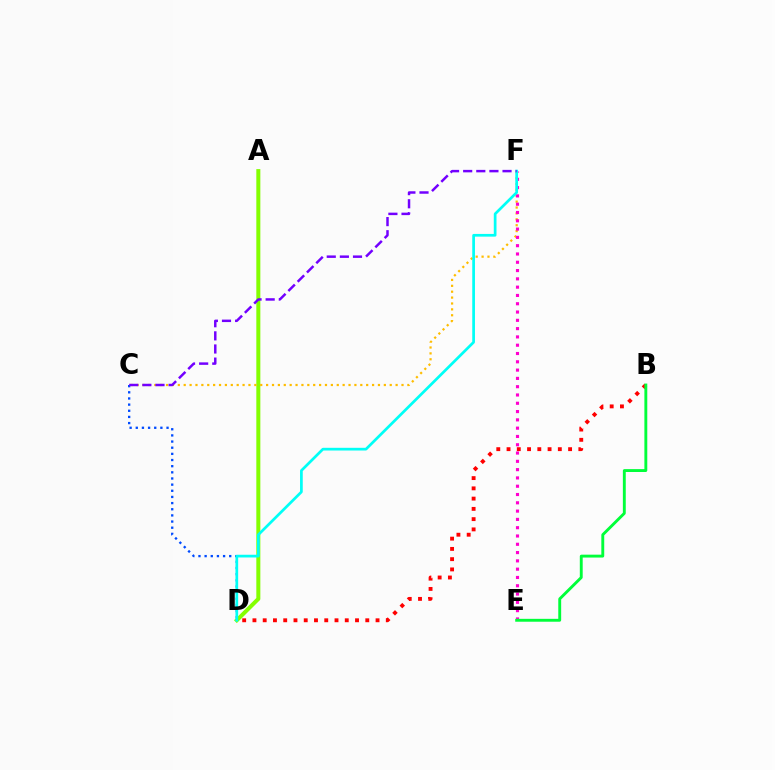{('B', 'D'): [{'color': '#ff0000', 'line_style': 'dotted', 'thickness': 2.79}], ('C', 'D'): [{'color': '#004bff', 'line_style': 'dotted', 'thickness': 1.67}], ('A', 'D'): [{'color': '#84ff00', 'line_style': 'solid', 'thickness': 2.89}], ('C', 'F'): [{'color': '#ffbd00', 'line_style': 'dotted', 'thickness': 1.6}, {'color': '#7200ff', 'line_style': 'dashed', 'thickness': 1.78}], ('E', 'F'): [{'color': '#ff00cf', 'line_style': 'dotted', 'thickness': 2.25}], ('D', 'F'): [{'color': '#00fff6', 'line_style': 'solid', 'thickness': 1.95}], ('B', 'E'): [{'color': '#00ff39', 'line_style': 'solid', 'thickness': 2.08}]}